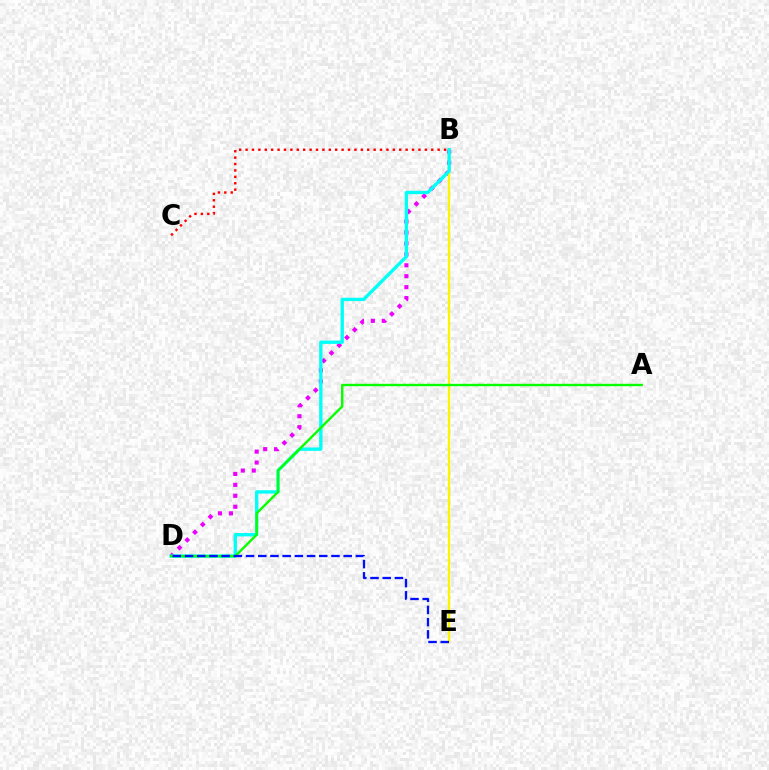{('B', 'D'): [{'color': '#ee00ff', 'line_style': 'dotted', 'thickness': 2.97}, {'color': '#00fff6', 'line_style': 'solid', 'thickness': 2.4}], ('B', 'E'): [{'color': '#fcf500', 'line_style': 'solid', 'thickness': 1.67}], ('A', 'D'): [{'color': '#08ff00', 'line_style': 'solid', 'thickness': 1.72}], ('D', 'E'): [{'color': '#0010ff', 'line_style': 'dashed', 'thickness': 1.66}], ('B', 'C'): [{'color': '#ff0000', 'line_style': 'dotted', 'thickness': 1.74}]}